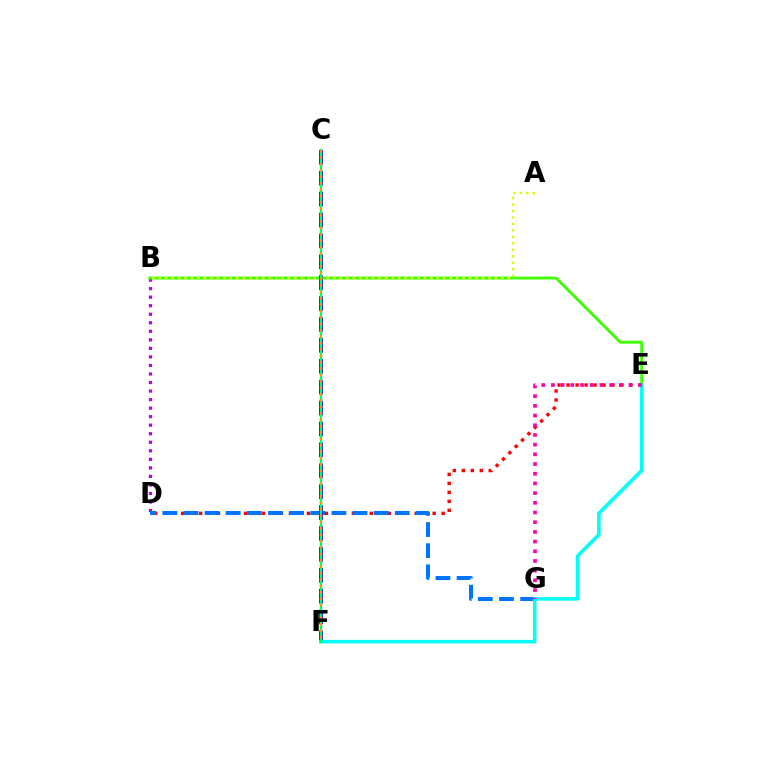{('D', 'E'): [{'color': '#ff0000', 'line_style': 'dotted', 'thickness': 2.44}], ('B', 'D'): [{'color': '#b900ff', 'line_style': 'dotted', 'thickness': 2.32}], ('B', 'E'): [{'color': '#3dff00', 'line_style': 'solid', 'thickness': 2.04}], ('D', 'G'): [{'color': '#0074ff', 'line_style': 'dashed', 'thickness': 2.87}], ('C', 'F'): [{'color': '#2500ff', 'line_style': 'dashed', 'thickness': 2.84}, {'color': '#00ff5c', 'line_style': 'solid', 'thickness': 1.65}, {'color': '#ff9400', 'line_style': 'dotted', 'thickness': 1.74}], ('A', 'B'): [{'color': '#d1ff00', 'line_style': 'dotted', 'thickness': 1.76}], ('E', 'F'): [{'color': '#00fff6', 'line_style': 'solid', 'thickness': 2.57}], ('E', 'G'): [{'color': '#ff00ac', 'line_style': 'dotted', 'thickness': 2.63}]}